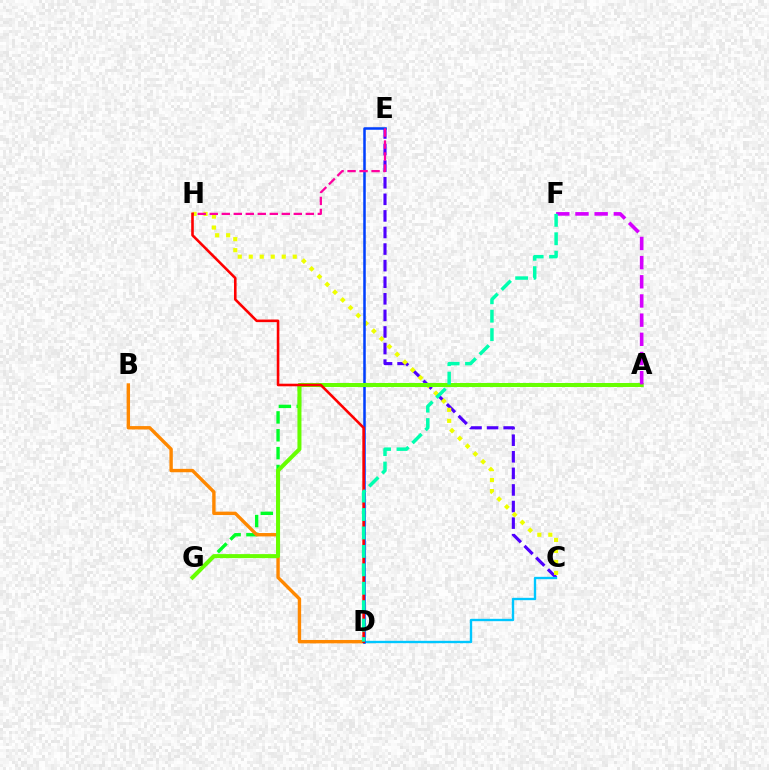{('C', 'E'): [{'color': '#4f00ff', 'line_style': 'dashed', 'thickness': 2.25}], ('A', 'G'): [{'color': '#00ff27', 'line_style': 'dashed', 'thickness': 2.43}, {'color': '#66ff00', 'line_style': 'solid', 'thickness': 2.89}], ('C', 'H'): [{'color': '#eeff00', 'line_style': 'dotted', 'thickness': 2.99}], ('B', 'D'): [{'color': '#ff8800', 'line_style': 'solid', 'thickness': 2.44}], ('C', 'D'): [{'color': '#00c7ff', 'line_style': 'solid', 'thickness': 1.7}], ('D', 'E'): [{'color': '#003fff', 'line_style': 'solid', 'thickness': 1.82}], ('E', 'H'): [{'color': '#ff00a0', 'line_style': 'dashed', 'thickness': 1.63}], ('A', 'F'): [{'color': '#d600ff', 'line_style': 'dashed', 'thickness': 2.61}], ('D', 'H'): [{'color': '#ff0000', 'line_style': 'solid', 'thickness': 1.87}], ('D', 'F'): [{'color': '#00ffaf', 'line_style': 'dashed', 'thickness': 2.5}]}